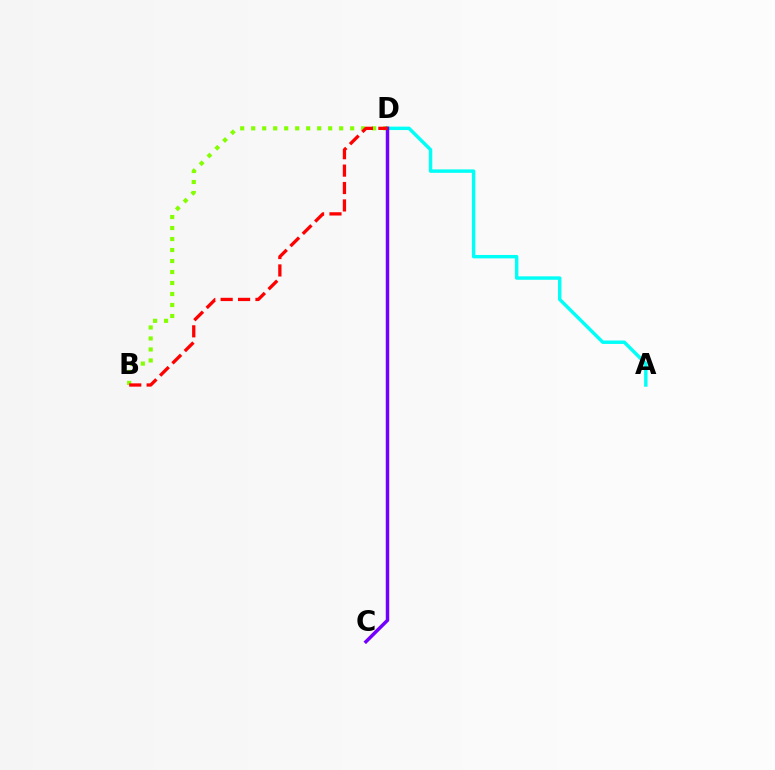{('A', 'D'): [{'color': '#00fff6', 'line_style': 'solid', 'thickness': 2.46}], ('B', 'D'): [{'color': '#84ff00', 'line_style': 'dotted', 'thickness': 2.99}, {'color': '#ff0000', 'line_style': 'dashed', 'thickness': 2.36}], ('C', 'D'): [{'color': '#7200ff', 'line_style': 'solid', 'thickness': 2.48}]}